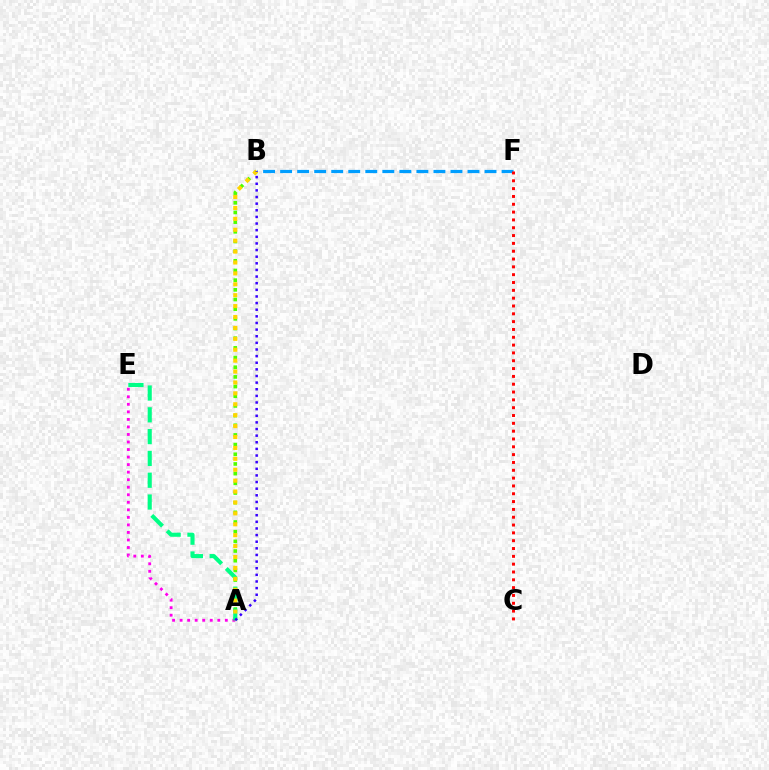{('A', 'E'): [{'color': '#ff00ed', 'line_style': 'dotted', 'thickness': 2.05}, {'color': '#00ff86', 'line_style': 'dashed', 'thickness': 2.96}], ('A', 'B'): [{'color': '#4fff00', 'line_style': 'dotted', 'thickness': 2.63}, {'color': '#ffd500', 'line_style': 'dotted', 'thickness': 2.96}, {'color': '#3700ff', 'line_style': 'dotted', 'thickness': 1.8}], ('B', 'F'): [{'color': '#009eff', 'line_style': 'dashed', 'thickness': 2.31}], ('C', 'F'): [{'color': '#ff0000', 'line_style': 'dotted', 'thickness': 2.13}]}